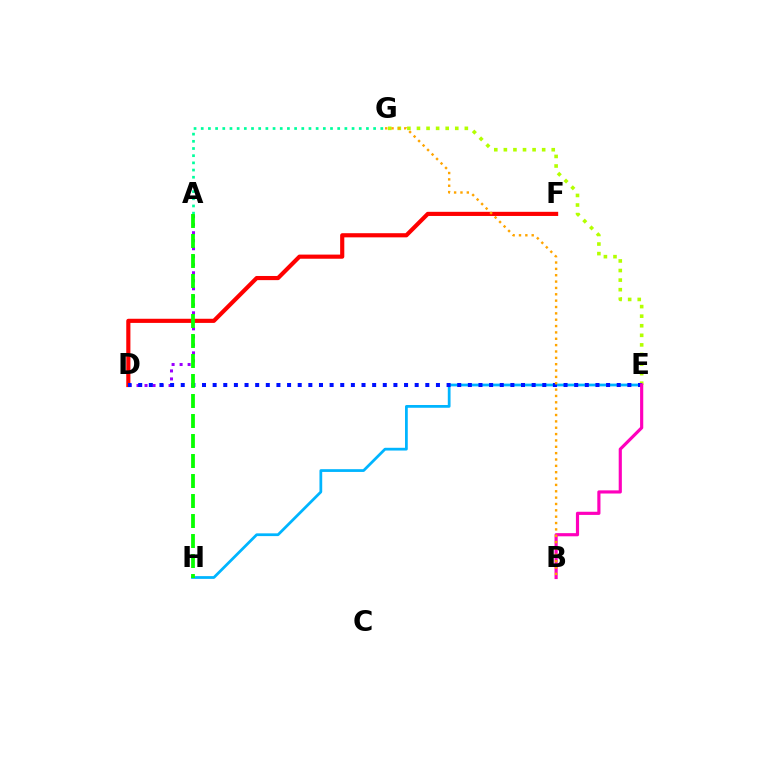{('A', 'D'): [{'color': '#9b00ff', 'line_style': 'dotted', 'thickness': 2.18}], ('E', 'H'): [{'color': '#00b5ff', 'line_style': 'solid', 'thickness': 1.98}], ('D', 'F'): [{'color': '#ff0000', 'line_style': 'solid', 'thickness': 2.99}], ('A', 'G'): [{'color': '#00ff9d', 'line_style': 'dotted', 'thickness': 1.95}], ('E', 'G'): [{'color': '#b3ff00', 'line_style': 'dotted', 'thickness': 2.6}], ('D', 'E'): [{'color': '#0010ff', 'line_style': 'dotted', 'thickness': 2.89}], ('B', 'E'): [{'color': '#ff00bd', 'line_style': 'solid', 'thickness': 2.28}], ('B', 'G'): [{'color': '#ffa500', 'line_style': 'dotted', 'thickness': 1.73}], ('A', 'H'): [{'color': '#08ff00', 'line_style': 'dashed', 'thickness': 2.72}]}